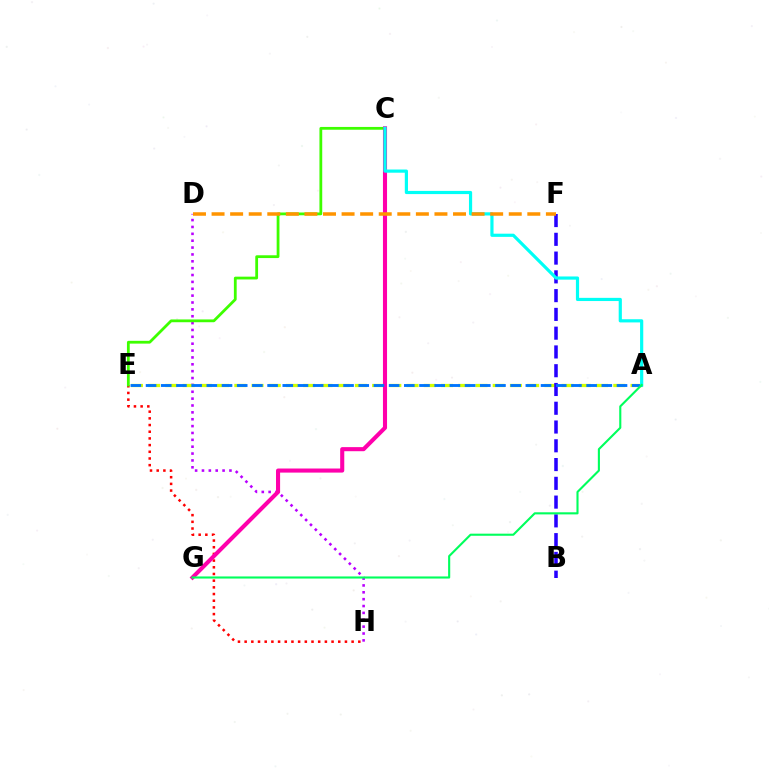{('E', 'H'): [{'color': '#ff0000', 'line_style': 'dotted', 'thickness': 1.82}], ('D', 'H'): [{'color': '#b900ff', 'line_style': 'dotted', 'thickness': 1.87}], ('C', 'E'): [{'color': '#3dff00', 'line_style': 'solid', 'thickness': 2.01}], ('A', 'E'): [{'color': '#d1ff00', 'line_style': 'dashed', 'thickness': 2.34}, {'color': '#0074ff', 'line_style': 'dashed', 'thickness': 2.06}], ('C', 'G'): [{'color': '#ff00ac', 'line_style': 'solid', 'thickness': 2.94}], ('B', 'F'): [{'color': '#2500ff', 'line_style': 'dashed', 'thickness': 2.55}], ('A', 'C'): [{'color': '#00fff6', 'line_style': 'solid', 'thickness': 2.29}], ('A', 'G'): [{'color': '#00ff5c', 'line_style': 'solid', 'thickness': 1.52}], ('D', 'F'): [{'color': '#ff9400', 'line_style': 'dashed', 'thickness': 2.52}]}